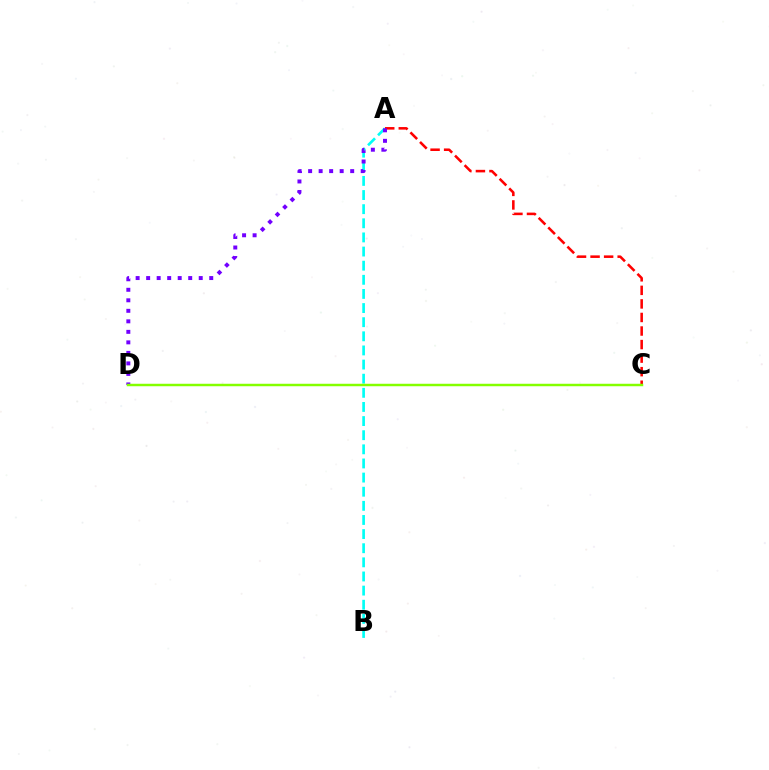{('A', 'B'): [{'color': '#00fff6', 'line_style': 'dashed', 'thickness': 1.92}], ('A', 'C'): [{'color': '#ff0000', 'line_style': 'dashed', 'thickness': 1.84}], ('A', 'D'): [{'color': '#7200ff', 'line_style': 'dotted', 'thickness': 2.86}], ('C', 'D'): [{'color': '#84ff00', 'line_style': 'solid', 'thickness': 1.78}]}